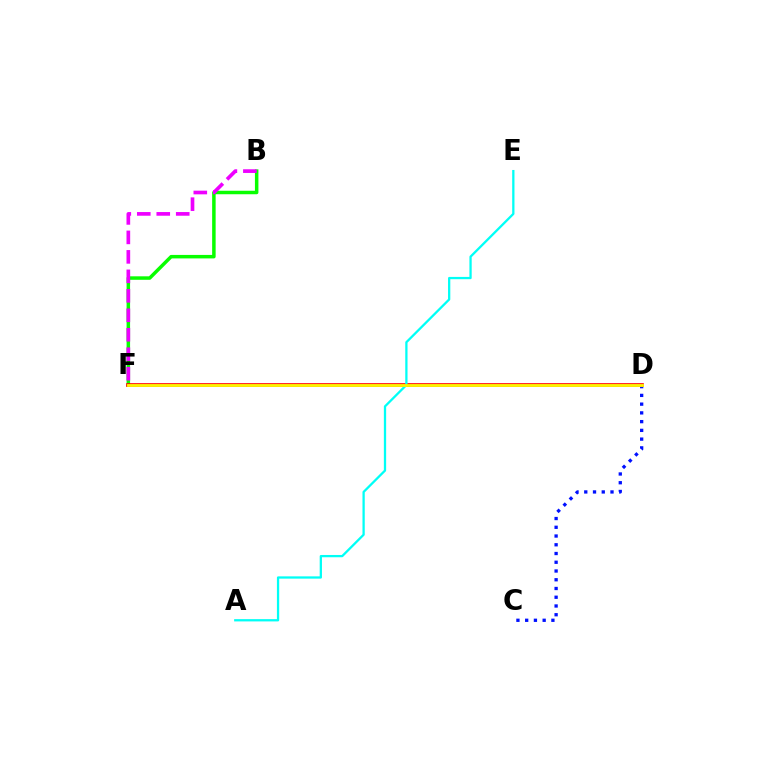{('B', 'F'): [{'color': '#08ff00', 'line_style': 'solid', 'thickness': 2.51}, {'color': '#ee00ff', 'line_style': 'dashed', 'thickness': 2.65}], ('C', 'D'): [{'color': '#0010ff', 'line_style': 'dotted', 'thickness': 2.38}], ('D', 'F'): [{'color': '#ff0000', 'line_style': 'solid', 'thickness': 2.63}, {'color': '#fcf500', 'line_style': 'solid', 'thickness': 2.05}], ('A', 'E'): [{'color': '#00fff6', 'line_style': 'solid', 'thickness': 1.64}]}